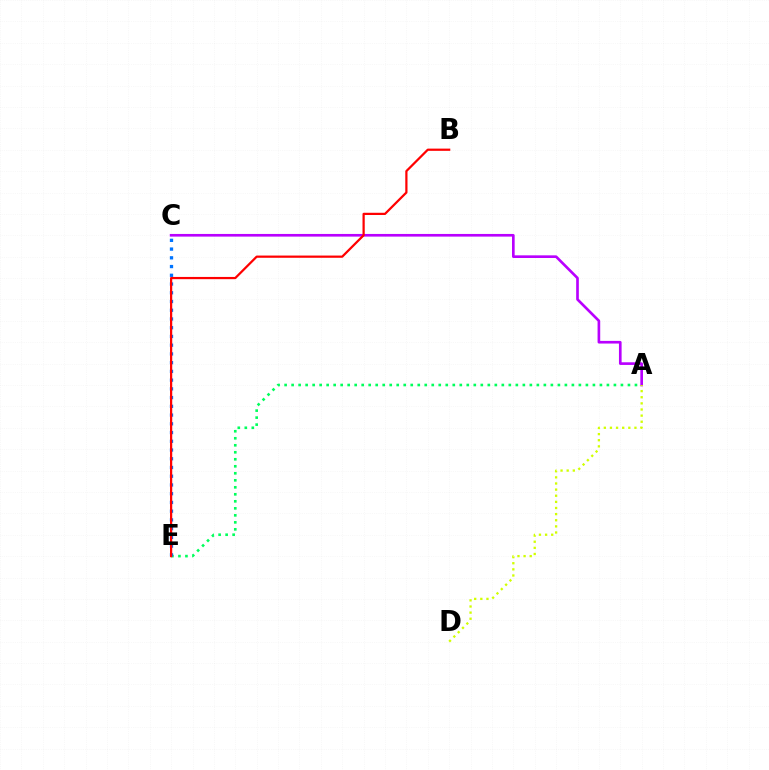{('A', 'C'): [{'color': '#b900ff', 'line_style': 'solid', 'thickness': 1.91}], ('A', 'E'): [{'color': '#00ff5c', 'line_style': 'dotted', 'thickness': 1.9}], ('C', 'E'): [{'color': '#0074ff', 'line_style': 'dotted', 'thickness': 2.37}], ('A', 'D'): [{'color': '#d1ff00', 'line_style': 'dotted', 'thickness': 1.66}], ('B', 'E'): [{'color': '#ff0000', 'line_style': 'solid', 'thickness': 1.6}]}